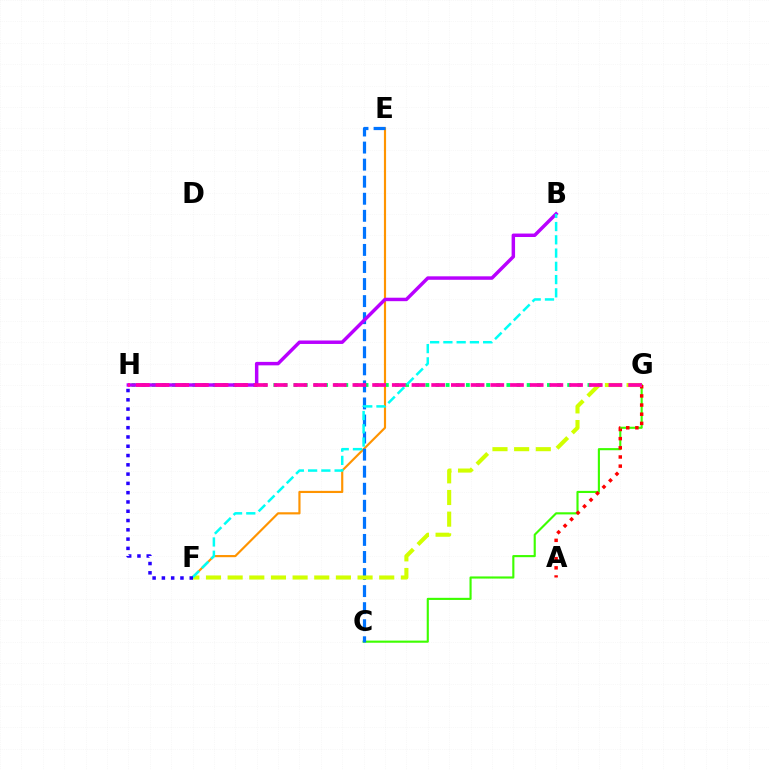{('G', 'H'): [{'color': '#00ff5c', 'line_style': 'dotted', 'thickness': 2.75}, {'color': '#ff00ac', 'line_style': 'dashed', 'thickness': 2.68}], ('E', 'F'): [{'color': '#ff9400', 'line_style': 'solid', 'thickness': 1.56}], ('C', 'G'): [{'color': '#3dff00', 'line_style': 'solid', 'thickness': 1.53}], ('A', 'G'): [{'color': '#ff0000', 'line_style': 'dotted', 'thickness': 2.49}], ('C', 'E'): [{'color': '#0074ff', 'line_style': 'dashed', 'thickness': 2.32}], ('F', 'G'): [{'color': '#d1ff00', 'line_style': 'dashed', 'thickness': 2.94}], ('B', 'H'): [{'color': '#b900ff', 'line_style': 'solid', 'thickness': 2.49}], ('B', 'F'): [{'color': '#00fff6', 'line_style': 'dashed', 'thickness': 1.8}], ('F', 'H'): [{'color': '#2500ff', 'line_style': 'dotted', 'thickness': 2.52}]}